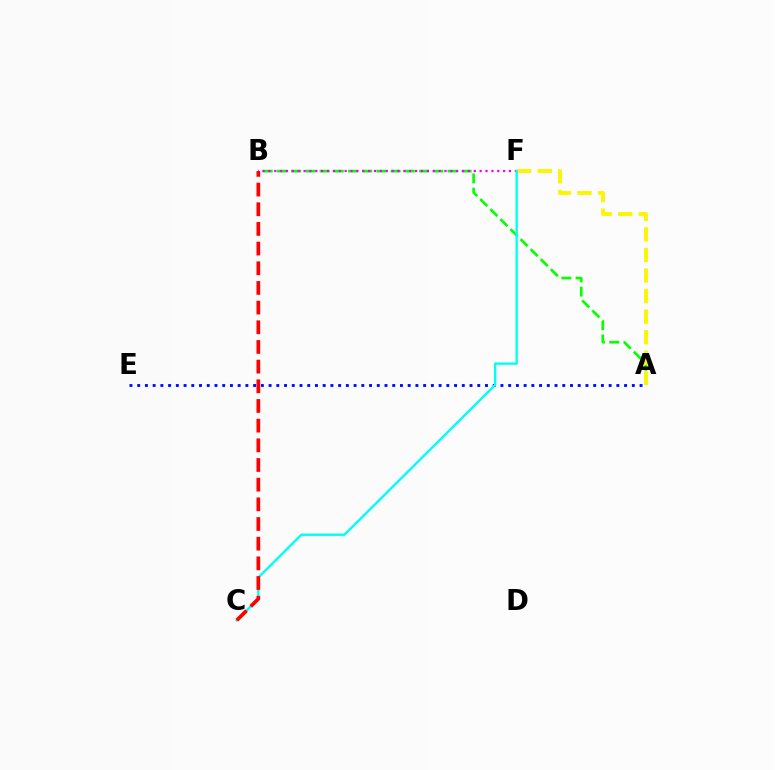{('A', 'B'): [{'color': '#08ff00', 'line_style': 'dashed', 'thickness': 1.93}], ('A', 'F'): [{'color': '#fcf500', 'line_style': 'dashed', 'thickness': 2.8}], ('B', 'F'): [{'color': '#ee00ff', 'line_style': 'dotted', 'thickness': 1.59}], ('A', 'E'): [{'color': '#0010ff', 'line_style': 'dotted', 'thickness': 2.1}], ('C', 'F'): [{'color': '#00fff6', 'line_style': 'solid', 'thickness': 1.72}], ('B', 'C'): [{'color': '#ff0000', 'line_style': 'dashed', 'thickness': 2.67}]}